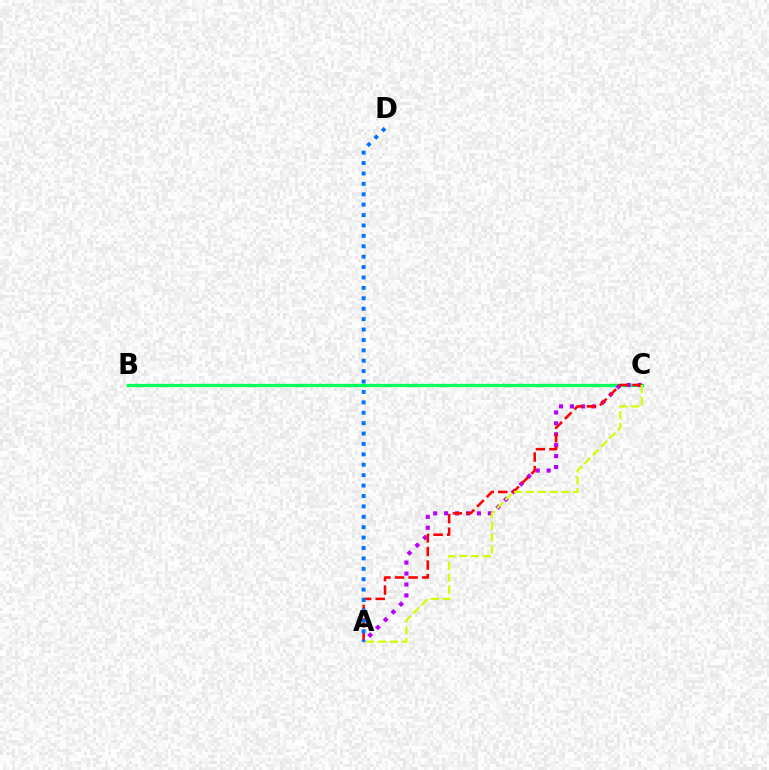{('B', 'C'): [{'color': '#00ff5c', 'line_style': 'solid', 'thickness': 2.38}], ('A', 'C'): [{'color': '#b900ff', 'line_style': 'dotted', 'thickness': 2.97}, {'color': '#ff0000', 'line_style': 'dashed', 'thickness': 1.84}, {'color': '#d1ff00', 'line_style': 'dashed', 'thickness': 1.61}], ('A', 'D'): [{'color': '#0074ff', 'line_style': 'dotted', 'thickness': 2.83}]}